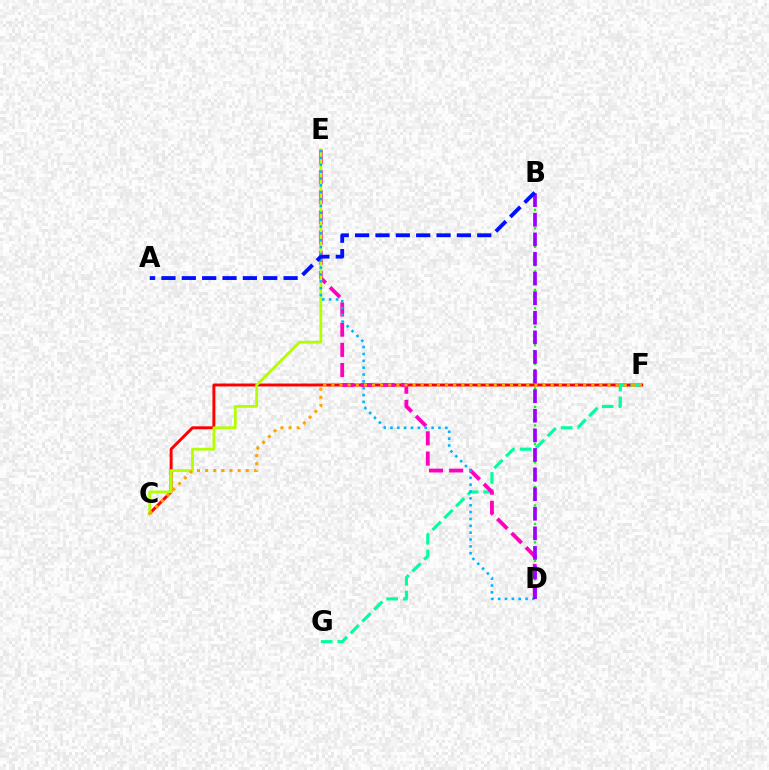{('B', 'D'): [{'color': '#08ff00', 'line_style': 'dotted', 'thickness': 1.67}, {'color': '#9b00ff', 'line_style': 'dashed', 'thickness': 2.66}], ('C', 'F'): [{'color': '#ff0000', 'line_style': 'solid', 'thickness': 2.11}, {'color': '#ffa500', 'line_style': 'dotted', 'thickness': 2.21}], ('F', 'G'): [{'color': '#00ff9d', 'line_style': 'dashed', 'thickness': 2.26}], ('D', 'E'): [{'color': '#ff00bd', 'line_style': 'dashed', 'thickness': 2.74}, {'color': '#00b5ff', 'line_style': 'dotted', 'thickness': 1.86}], ('C', 'E'): [{'color': '#b3ff00', 'line_style': 'solid', 'thickness': 2.01}], ('A', 'B'): [{'color': '#0010ff', 'line_style': 'dashed', 'thickness': 2.77}]}